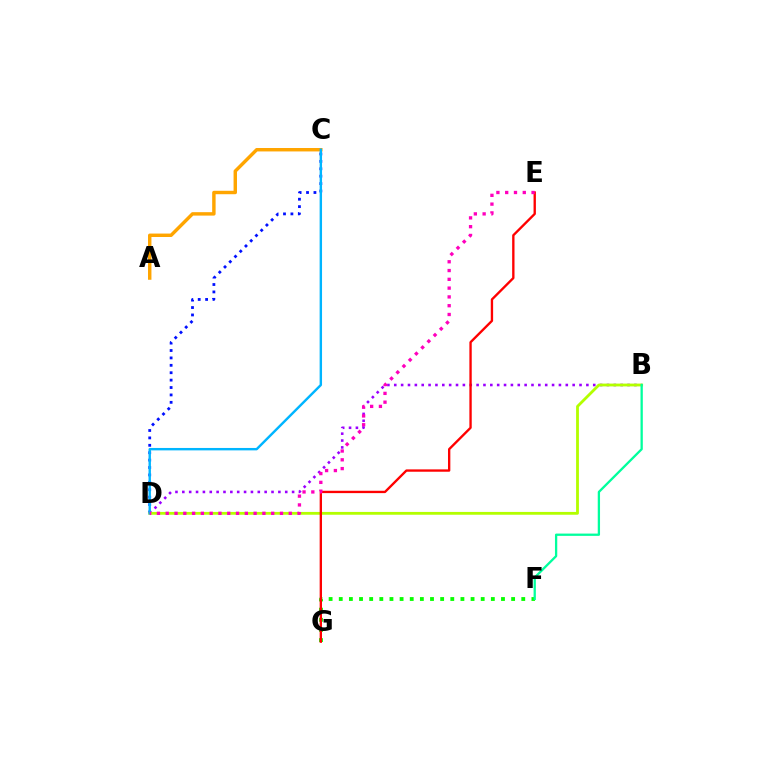{('C', 'D'): [{'color': '#0010ff', 'line_style': 'dotted', 'thickness': 2.01}, {'color': '#00b5ff', 'line_style': 'solid', 'thickness': 1.74}], ('B', 'D'): [{'color': '#9b00ff', 'line_style': 'dotted', 'thickness': 1.86}, {'color': '#b3ff00', 'line_style': 'solid', 'thickness': 2.02}], ('A', 'C'): [{'color': '#ffa500', 'line_style': 'solid', 'thickness': 2.47}], ('F', 'G'): [{'color': '#08ff00', 'line_style': 'dotted', 'thickness': 2.75}], ('B', 'F'): [{'color': '#00ff9d', 'line_style': 'solid', 'thickness': 1.65}], ('E', 'G'): [{'color': '#ff0000', 'line_style': 'solid', 'thickness': 1.69}], ('D', 'E'): [{'color': '#ff00bd', 'line_style': 'dotted', 'thickness': 2.39}]}